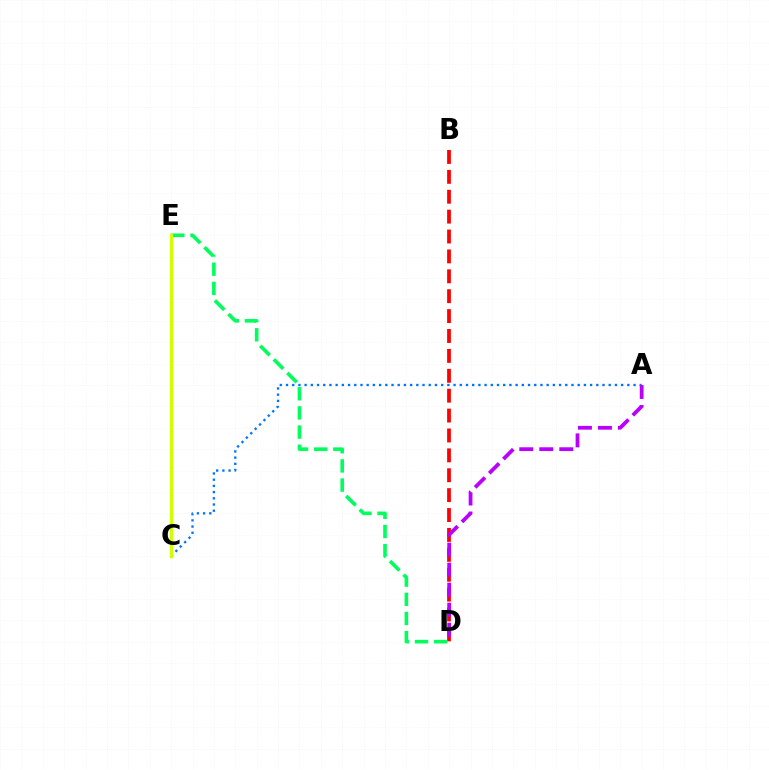{('B', 'D'): [{'color': '#ff0000', 'line_style': 'dashed', 'thickness': 2.7}], ('A', 'C'): [{'color': '#0074ff', 'line_style': 'dotted', 'thickness': 1.69}], ('D', 'E'): [{'color': '#00ff5c', 'line_style': 'dashed', 'thickness': 2.6}], ('C', 'E'): [{'color': '#d1ff00', 'line_style': 'solid', 'thickness': 2.43}], ('A', 'D'): [{'color': '#b900ff', 'line_style': 'dashed', 'thickness': 2.72}]}